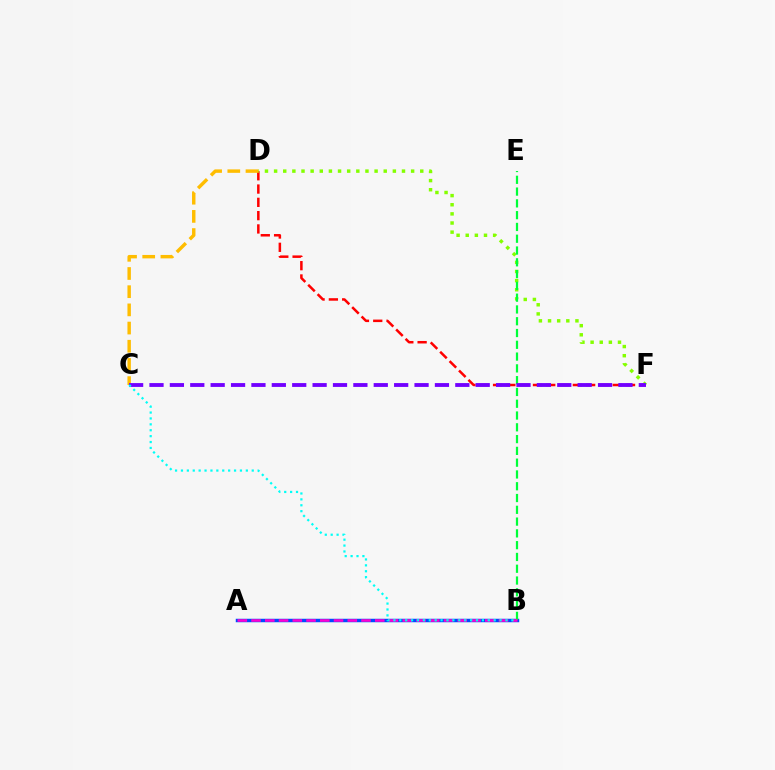{('D', 'F'): [{'color': '#ff0000', 'line_style': 'dashed', 'thickness': 1.81}, {'color': '#84ff00', 'line_style': 'dotted', 'thickness': 2.48}], ('A', 'B'): [{'color': '#004bff', 'line_style': 'solid', 'thickness': 2.5}, {'color': '#ff00cf', 'line_style': 'dashed', 'thickness': 1.87}], ('C', 'D'): [{'color': '#ffbd00', 'line_style': 'dashed', 'thickness': 2.47}], ('B', 'E'): [{'color': '#00ff39', 'line_style': 'dashed', 'thickness': 1.6}], ('C', 'F'): [{'color': '#7200ff', 'line_style': 'dashed', 'thickness': 2.77}], ('B', 'C'): [{'color': '#00fff6', 'line_style': 'dotted', 'thickness': 1.6}]}